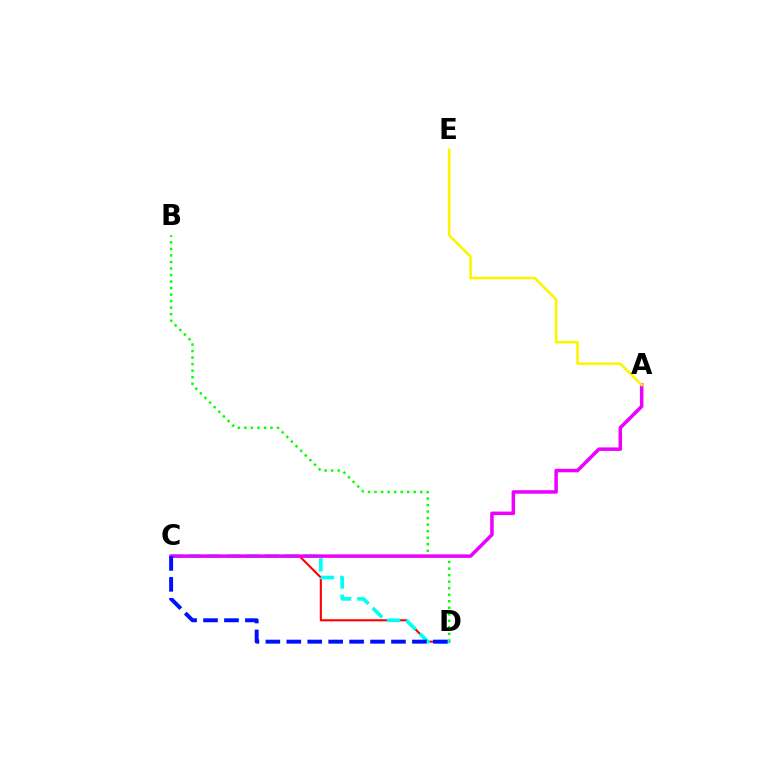{('C', 'D'): [{'color': '#ff0000', 'line_style': 'solid', 'thickness': 1.51}, {'color': '#00fff6', 'line_style': 'dashed', 'thickness': 2.62}, {'color': '#0010ff', 'line_style': 'dashed', 'thickness': 2.84}], ('B', 'D'): [{'color': '#08ff00', 'line_style': 'dotted', 'thickness': 1.77}], ('A', 'C'): [{'color': '#ee00ff', 'line_style': 'solid', 'thickness': 2.52}], ('A', 'E'): [{'color': '#fcf500', 'line_style': 'solid', 'thickness': 1.88}]}